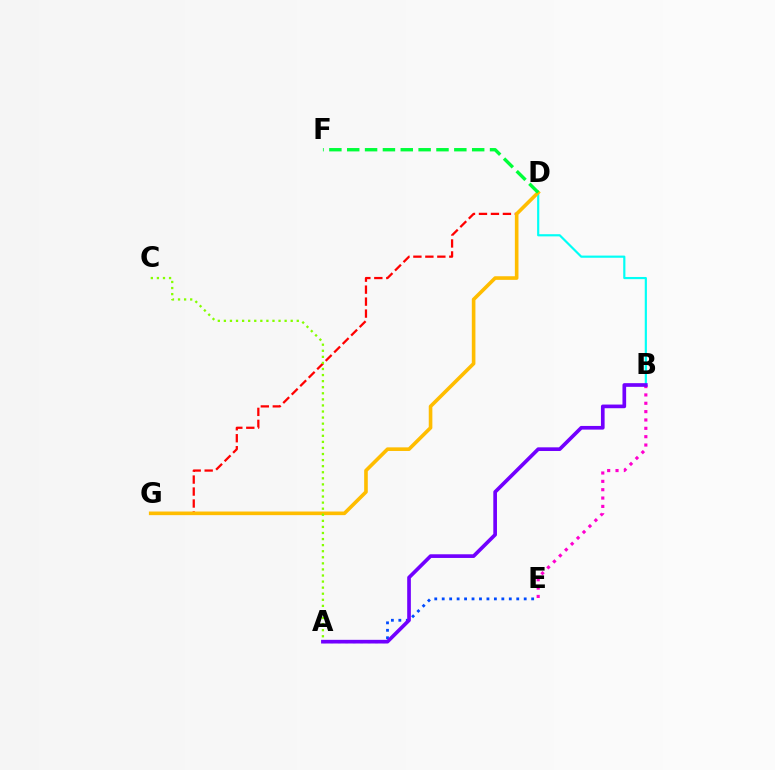{('D', 'G'): [{'color': '#ff0000', 'line_style': 'dashed', 'thickness': 1.63}, {'color': '#ffbd00', 'line_style': 'solid', 'thickness': 2.6}], ('B', 'D'): [{'color': '#00fff6', 'line_style': 'solid', 'thickness': 1.57}], ('A', 'E'): [{'color': '#004bff', 'line_style': 'dotted', 'thickness': 2.03}], ('B', 'E'): [{'color': '#ff00cf', 'line_style': 'dotted', 'thickness': 2.27}], ('A', 'C'): [{'color': '#84ff00', 'line_style': 'dotted', 'thickness': 1.65}], ('A', 'B'): [{'color': '#7200ff', 'line_style': 'solid', 'thickness': 2.64}], ('D', 'F'): [{'color': '#00ff39', 'line_style': 'dashed', 'thickness': 2.43}]}